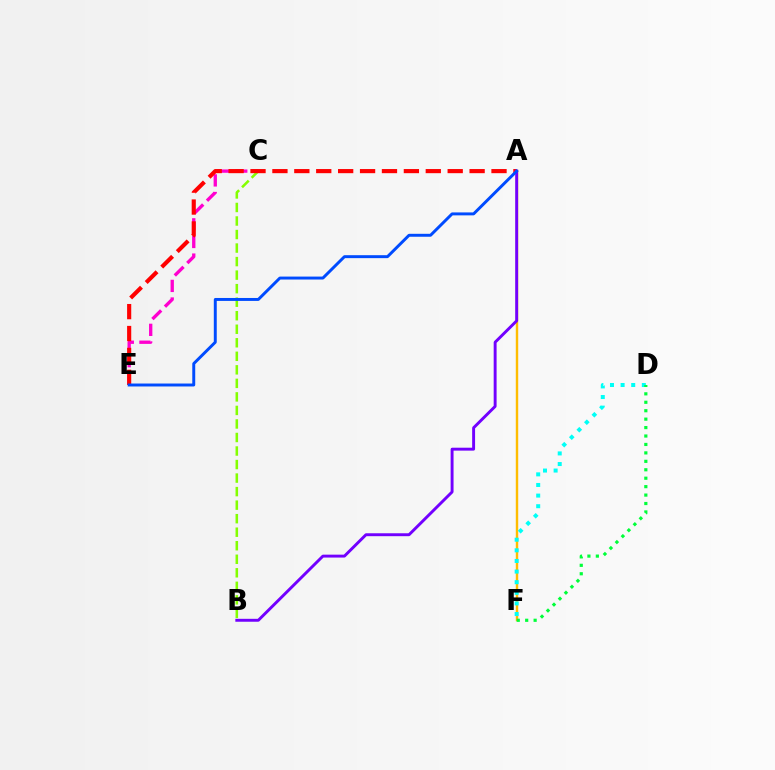{('A', 'F'): [{'color': '#ffbd00', 'line_style': 'solid', 'thickness': 1.74}], ('C', 'E'): [{'color': '#ff00cf', 'line_style': 'dashed', 'thickness': 2.4}], ('B', 'C'): [{'color': '#84ff00', 'line_style': 'dashed', 'thickness': 1.84}], ('A', 'E'): [{'color': '#ff0000', 'line_style': 'dashed', 'thickness': 2.98}, {'color': '#004bff', 'line_style': 'solid', 'thickness': 2.12}], ('A', 'B'): [{'color': '#7200ff', 'line_style': 'solid', 'thickness': 2.1}], ('D', 'F'): [{'color': '#00fff6', 'line_style': 'dotted', 'thickness': 2.88}, {'color': '#00ff39', 'line_style': 'dotted', 'thickness': 2.29}]}